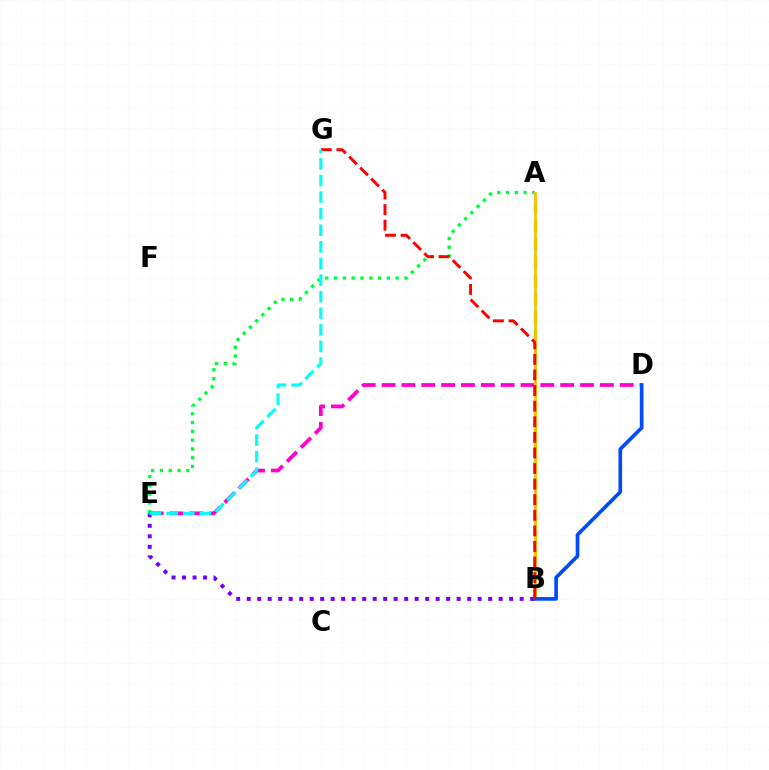{('B', 'E'): [{'color': '#7200ff', 'line_style': 'dotted', 'thickness': 2.85}], ('A', 'B'): [{'color': '#84ff00', 'line_style': 'dashed', 'thickness': 2.5}, {'color': '#ffbd00', 'line_style': 'solid', 'thickness': 1.96}], ('A', 'E'): [{'color': '#00ff39', 'line_style': 'dotted', 'thickness': 2.39}], ('D', 'E'): [{'color': '#ff00cf', 'line_style': 'dashed', 'thickness': 2.7}], ('B', 'D'): [{'color': '#004bff', 'line_style': 'solid', 'thickness': 2.65}], ('B', 'G'): [{'color': '#ff0000', 'line_style': 'dashed', 'thickness': 2.12}], ('E', 'G'): [{'color': '#00fff6', 'line_style': 'dashed', 'thickness': 2.25}]}